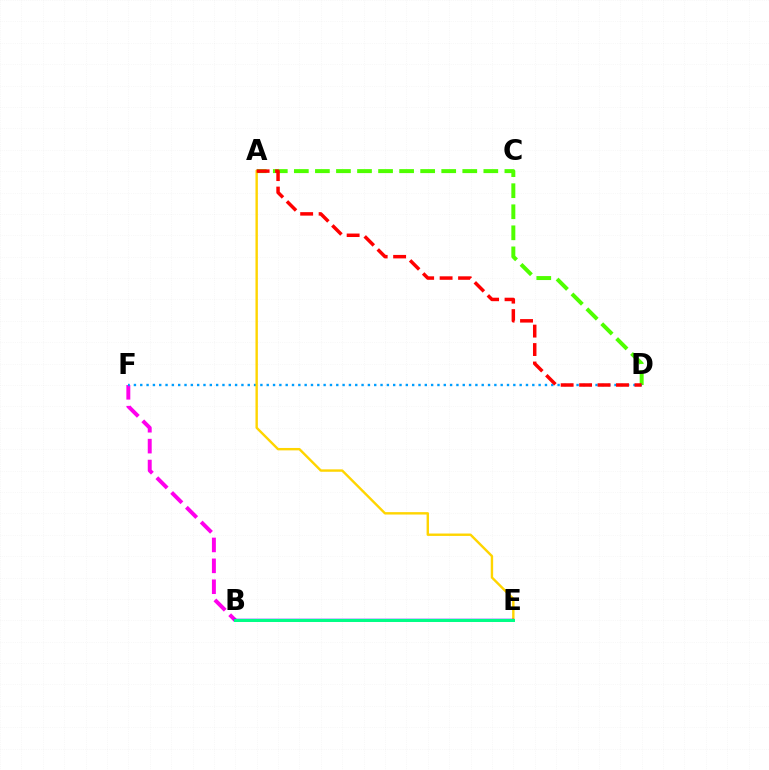{('B', 'F'): [{'color': '#ff00ed', 'line_style': 'dashed', 'thickness': 2.84}], ('A', 'D'): [{'color': '#4fff00', 'line_style': 'dashed', 'thickness': 2.86}, {'color': '#ff0000', 'line_style': 'dashed', 'thickness': 2.51}], ('D', 'F'): [{'color': '#009eff', 'line_style': 'dotted', 'thickness': 1.72}], ('A', 'E'): [{'color': '#ffd500', 'line_style': 'solid', 'thickness': 1.73}], ('B', 'E'): [{'color': '#3700ff', 'line_style': 'solid', 'thickness': 1.78}, {'color': '#00ff86', 'line_style': 'solid', 'thickness': 2.15}]}